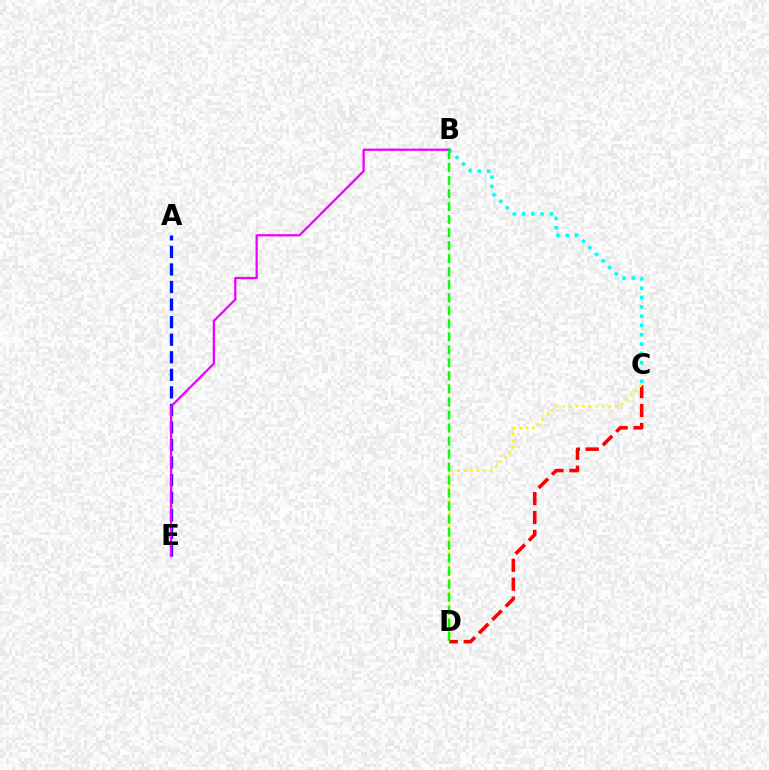{('C', 'D'): [{'color': '#ff0000', 'line_style': 'dashed', 'thickness': 2.57}, {'color': '#fcf500', 'line_style': 'dotted', 'thickness': 1.78}], ('B', 'C'): [{'color': '#00fff6', 'line_style': 'dotted', 'thickness': 2.53}], ('A', 'E'): [{'color': '#0010ff', 'line_style': 'dashed', 'thickness': 2.38}], ('B', 'E'): [{'color': '#ee00ff', 'line_style': 'solid', 'thickness': 1.63}], ('B', 'D'): [{'color': '#08ff00', 'line_style': 'dashed', 'thickness': 1.77}]}